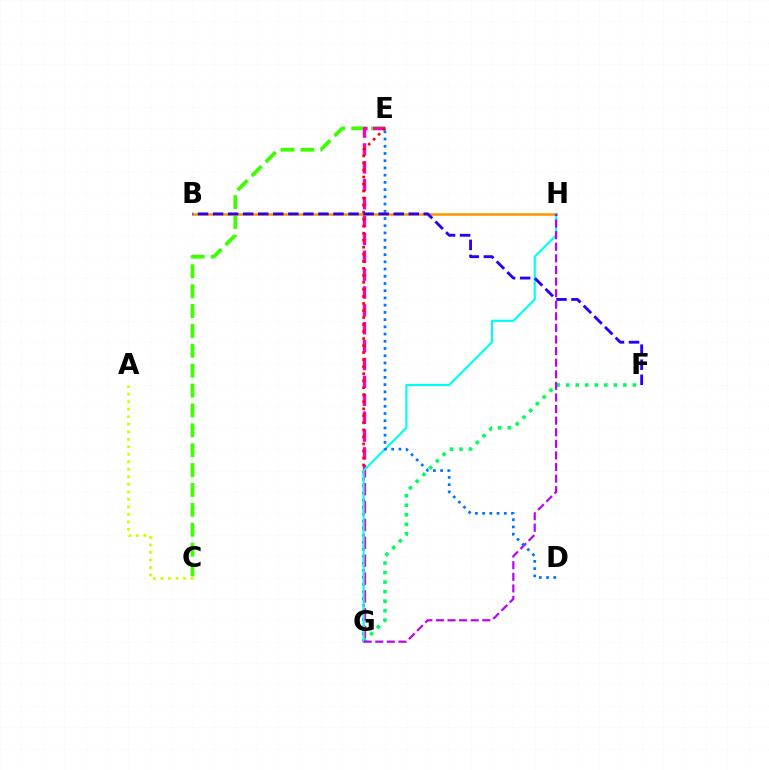{('C', 'E'): [{'color': '#3dff00', 'line_style': 'dashed', 'thickness': 2.7}], ('E', 'G'): [{'color': '#ff00ac', 'line_style': 'dashed', 'thickness': 2.43}, {'color': '#ff0000', 'line_style': 'dotted', 'thickness': 1.91}], ('F', 'G'): [{'color': '#00ff5c', 'line_style': 'dotted', 'thickness': 2.59}], ('A', 'C'): [{'color': '#d1ff00', 'line_style': 'dotted', 'thickness': 2.04}], ('B', 'H'): [{'color': '#ff9400', 'line_style': 'solid', 'thickness': 1.82}], ('G', 'H'): [{'color': '#00fff6', 'line_style': 'solid', 'thickness': 1.57}, {'color': '#b900ff', 'line_style': 'dashed', 'thickness': 1.57}], ('D', 'E'): [{'color': '#0074ff', 'line_style': 'dotted', 'thickness': 1.96}], ('B', 'F'): [{'color': '#2500ff', 'line_style': 'dashed', 'thickness': 2.04}]}